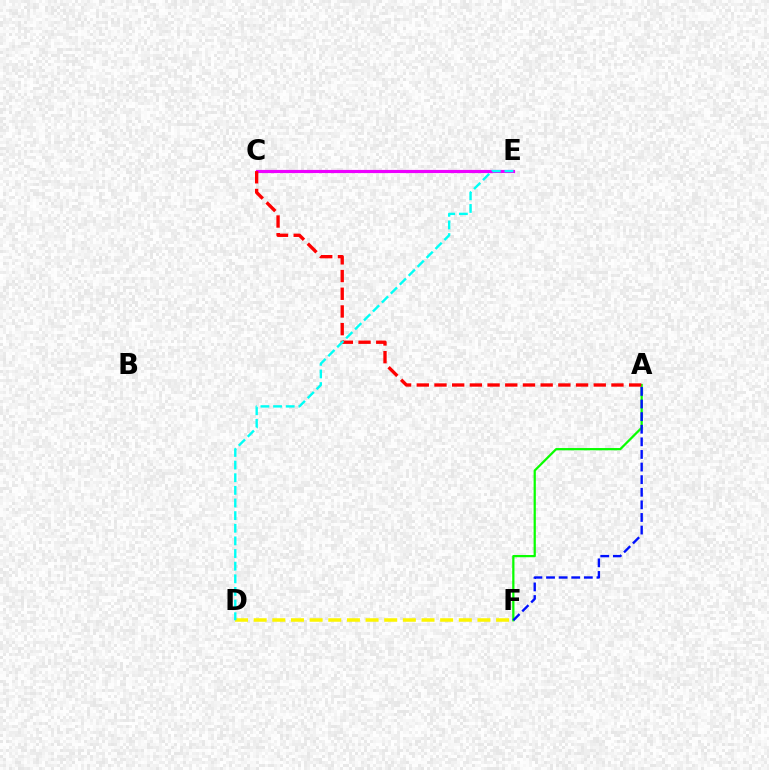{('D', 'F'): [{'color': '#fcf500', 'line_style': 'dashed', 'thickness': 2.53}], ('A', 'F'): [{'color': '#08ff00', 'line_style': 'solid', 'thickness': 1.62}, {'color': '#0010ff', 'line_style': 'dashed', 'thickness': 1.71}], ('C', 'E'): [{'color': '#ee00ff', 'line_style': 'solid', 'thickness': 2.27}], ('A', 'C'): [{'color': '#ff0000', 'line_style': 'dashed', 'thickness': 2.4}], ('D', 'E'): [{'color': '#00fff6', 'line_style': 'dashed', 'thickness': 1.72}]}